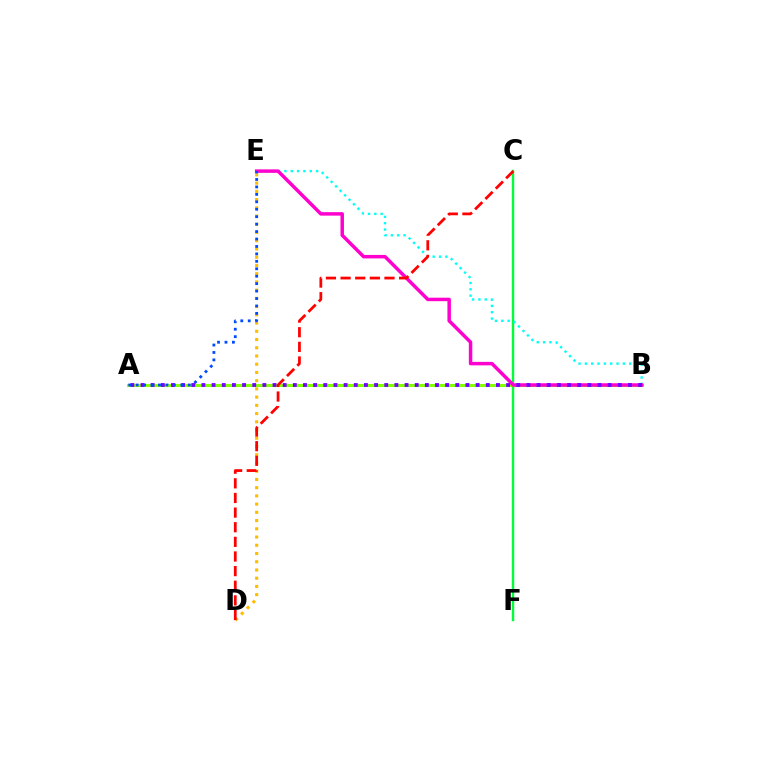{('C', 'F'): [{'color': '#00ff39', 'line_style': 'solid', 'thickness': 1.74}], ('D', 'E'): [{'color': '#ffbd00', 'line_style': 'dotted', 'thickness': 2.24}], ('A', 'B'): [{'color': '#84ff00', 'line_style': 'solid', 'thickness': 2.21}, {'color': '#7200ff', 'line_style': 'dotted', 'thickness': 2.76}], ('B', 'E'): [{'color': '#00fff6', 'line_style': 'dotted', 'thickness': 1.72}, {'color': '#ff00cf', 'line_style': 'solid', 'thickness': 2.5}], ('A', 'E'): [{'color': '#004bff', 'line_style': 'dotted', 'thickness': 2.02}], ('C', 'D'): [{'color': '#ff0000', 'line_style': 'dashed', 'thickness': 1.99}]}